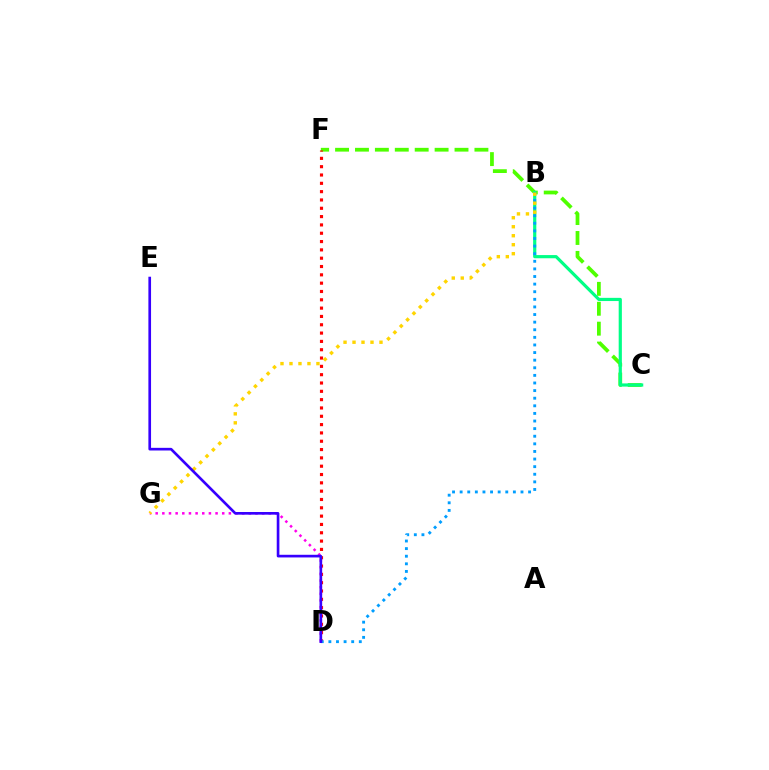{('C', 'F'): [{'color': '#4fff00', 'line_style': 'dashed', 'thickness': 2.7}], ('B', 'C'): [{'color': '#00ff86', 'line_style': 'solid', 'thickness': 2.29}], ('D', 'F'): [{'color': '#ff0000', 'line_style': 'dotted', 'thickness': 2.26}], ('B', 'D'): [{'color': '#009eff', 'line_style': 'dotted', 'thickness': 2.07}], ('D', 'G'): [{'color': '#ff00ed', 'line_style': 'dotted', 'thickness': 1.81}], ('B', 'G'): [{'color': '#ffd500', 'line_style': 'dotted', 'thickness': 2.44}], ('D', 'E'): [{'color': '#3700ff', 'line_style': 'solid', 'thickness': 1.92}]}